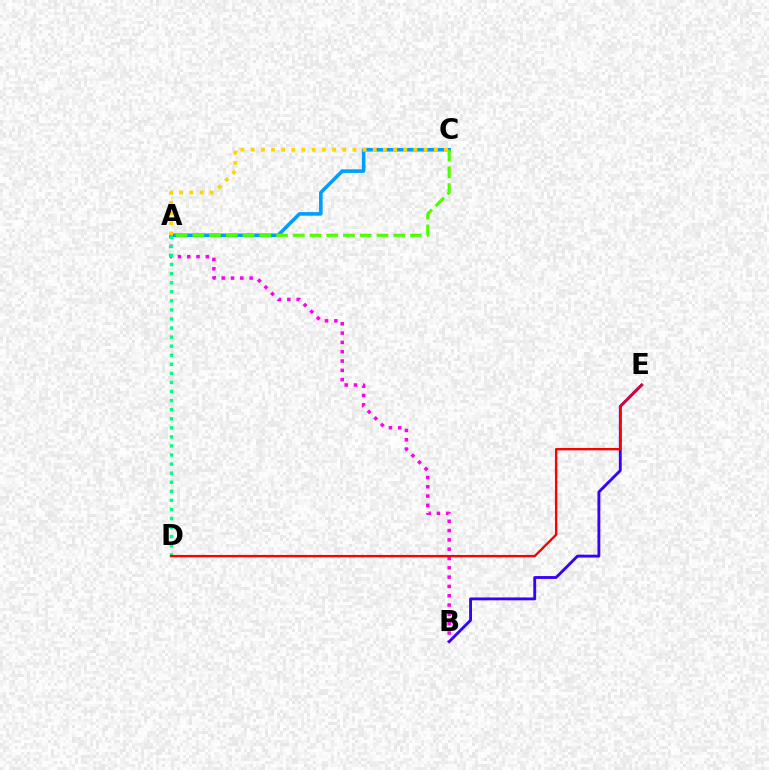{('A', 'B'): [{'color': '#ff00ed', 'line_style': 'dotted', 'thickness': 2.53}], ('A', 'C'): [{'color': '#009eff', 'line_style': 'solid', 'thickness': 2.59}, {'color': '#4fff00', 'line_style': 'dashed', 'thickness': 2.27}, {'color': '#ffd500', 'line_style': 'dotted', 'thickness': 2.76}], ('B', 'E'): [{'color': '#3700ff', 'line_style': 'solid', 'thickness': 2.06}], ('A', 'D'): [{'color': '#00ff86', 'line_style': 'dotted', 'thickness': 2.46}], ('D', 'E'): [{'color': '#ff0000', 'line_style': 'solid', 'thickness': 1.69}]}